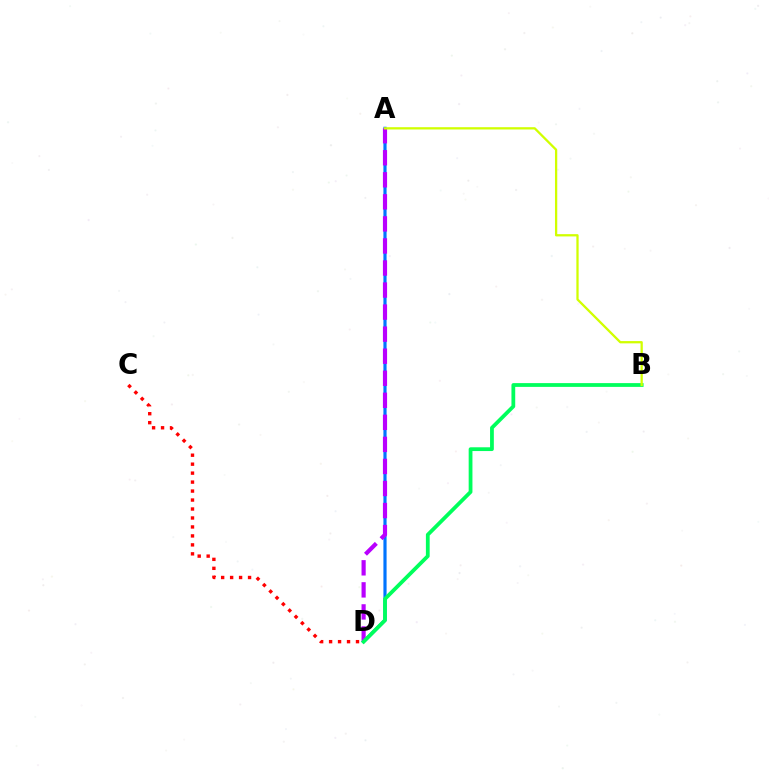{('A', 'D'): [{'color': '#0074ff', 'line_style': 'solid', 'thickness': 2.28}, {'color': '#b900ff', 'line_style': 'dashed', 'thickness': 3.0}], ('B', 'D'): [{'color': '#00ff5c', 'line_style': 'solid', 'thickness': 2.72}], ('C', 'D'): [{'color': '#ff0000', 'line_style': 'dotted', 'thickness': 2.44}], ('A', 'B'): [{'color': '#d1ff00', 'line_style': 'solid', 'thickness': 1.64}]}